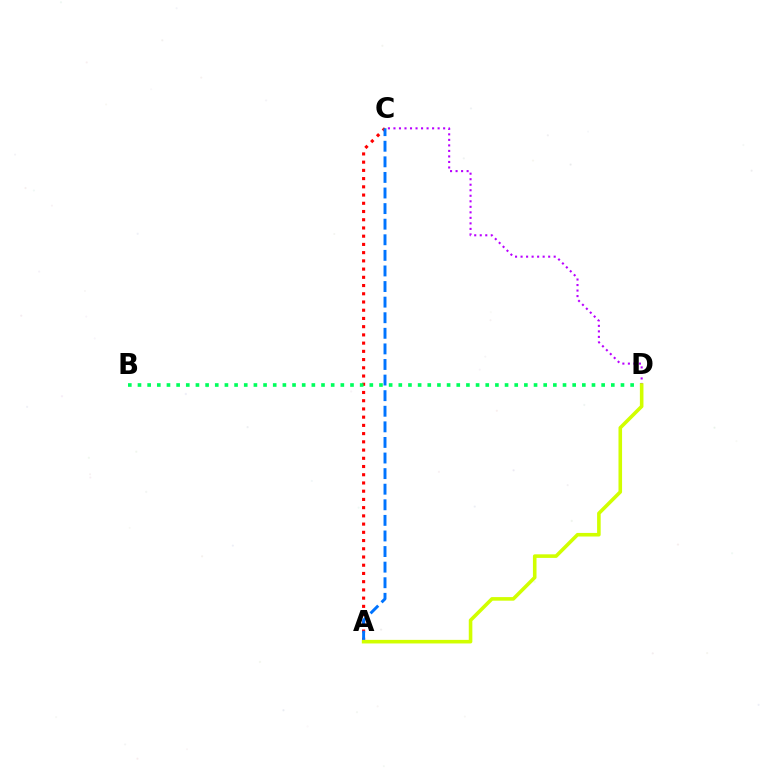{('A', 'C'): [{'color': '#ff0000', 'line_style': 'dotted', 'thickness': 2.23}, {'color': '#0074ff', 'line_style': 'dashed', 'thickness': 2.12}], ('B', 'D'): [{'color': '#00ff5c', 'line_style': 'dotted', 'thickness': 2.62}], ('C', 'D'): [{'color': '#b900ff', 'line_style': 'dotted', 'thickness': 1.5}], ('A', 'D'): [{'color': '#d1ff00', 'line_style': 'solid', 'thickness': 2.58}]}